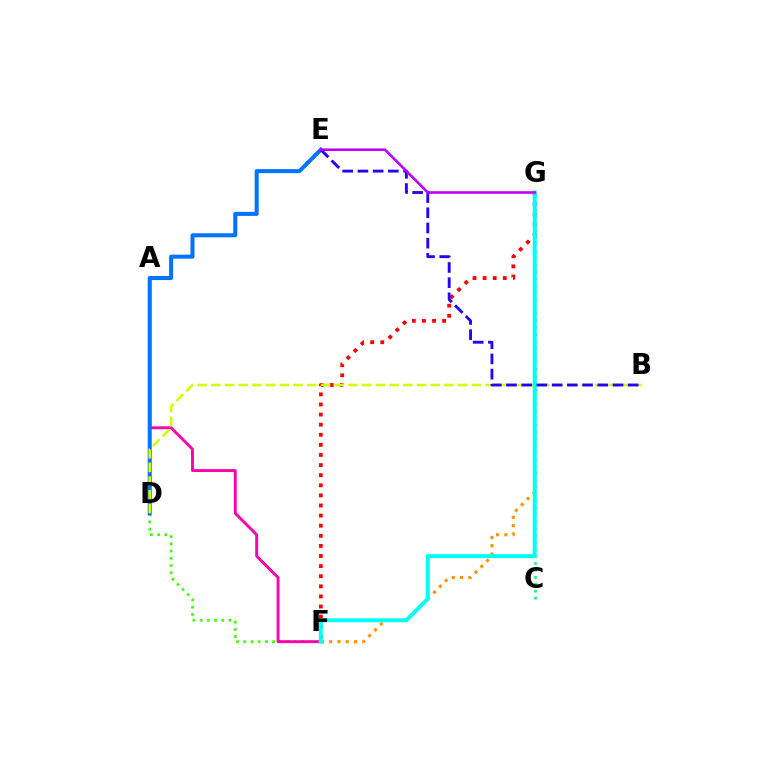{('D', 'F'): [{'color': '#3dff00', 'line_style': 'dotted', 'thickness': 1.96}], ('F', 'G'): [{'color': '#ff0000', 'line_style': 'dotted', 'thickness': 2.75}, {'color': '#ff9400', 'line_style': 'dotted', 'thickness': 2.25}, {'color': '#00fff6', 'line_style': 'solid', 'thickness': 2.85}], ('A', 'F'): [{'color': '#ff00ac', 'line_style': 'solid', 'thickness': 2.09}], ('D', 'E'): [{'color': '#0074ff', 'line_style': 'solid', 'thickness': 2.91}], ('C', 'G'): [{'color': '#00ff5c', 'line_style': 'dotted', 'thickness': 1.88}], ('B', 'D'): [{'color': '#d1ff00', 'line_style': 'dashed', 'thickness': 1.86}], ('B', 'E'): [{'color': '#2500ff', 'line_style': 'dashed', 'thickness': 2.07}], ('E', 'G'): [{'color': '#b900ff', 'line_style': 'solid', 'thickness': 1.86}]}